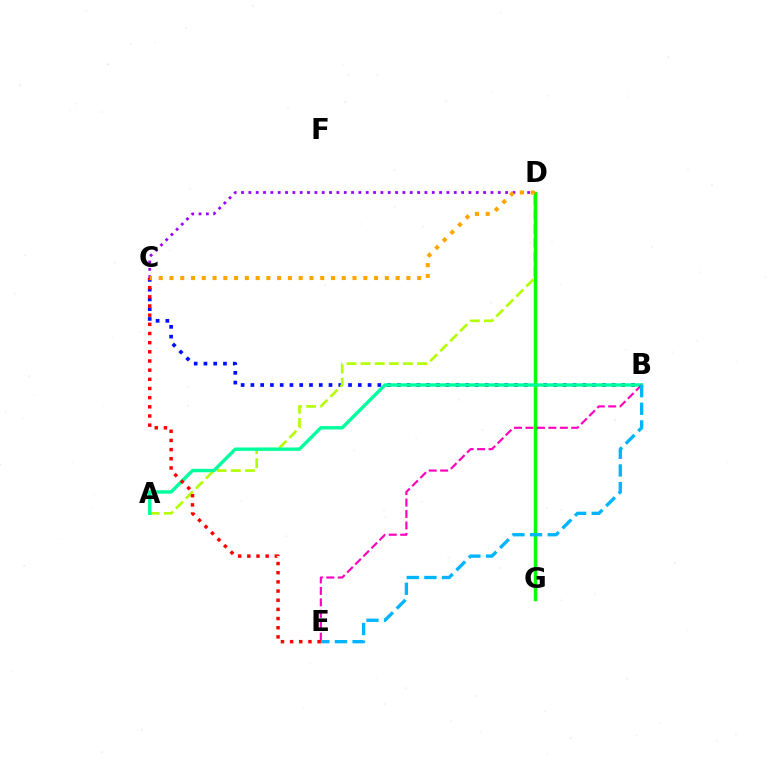{('B', 'C'): [{'color': '#0010ff', 'line_style': 'dotted', 'thickness': 2.65}], ('A', 'D'): [{'color': '#b3ff00', 'line_style': 'dashed', 'thickness': 1.92}], ('D', 'G'): [{'color': '#08ff00', 'line_style': 'solid', 'thickness': 2.48}], ('C', 'D'): [{'color': '#9b00ff', 'line_style': 'dotted', 'thickness': 1.99}, {'color': '#ffa500', 'line_style': 'dotted', 'thickness': 2.93}], ('A', 'B'): [{'color': '#00ff9d', 'line_style': 'solid', 'thickness': 2.44}], ('B', 'E'): [{'color': '#ff00bd', 'line_style': 'dashed', 'thickness': 1.56}, {'color': '#00b5ff', 'line_style': 'dashed', 'thickness': 2.4}], ('C', 'E'): [{'color': '#ff0000', 'line_style': 'dotted', 'thickness': 2.49}]}